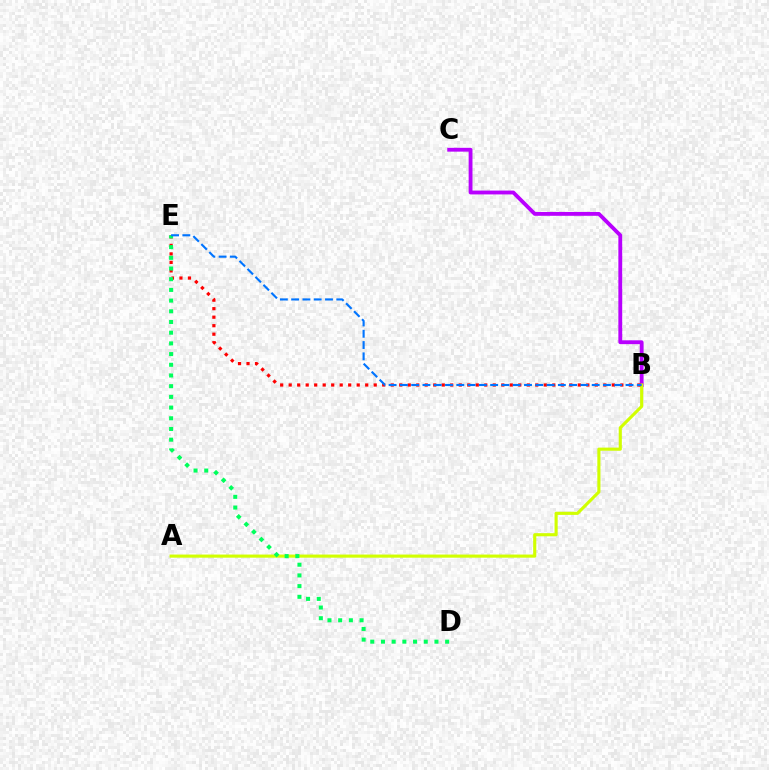{('B', 'C'): [{'color': '#b900ff', 'line_style': 'solid', 'thickness': 2.76}], ('A', 'B'): [{'color': '#d1ff00', 'line_style': 'solid', 'thickness': 2.25}], ('B', 'E'): [{'color': '#ff0000', 'line_style': 'dotted', 'thickness': 2.31}, {'color': '#0074ff', 'line_style': 'dashed', 'thickness': 1.53}], ('D', 'E'): [{'color': '#00ff5c', 'line_style': 'dotted', 'thickness': 2.91}]}